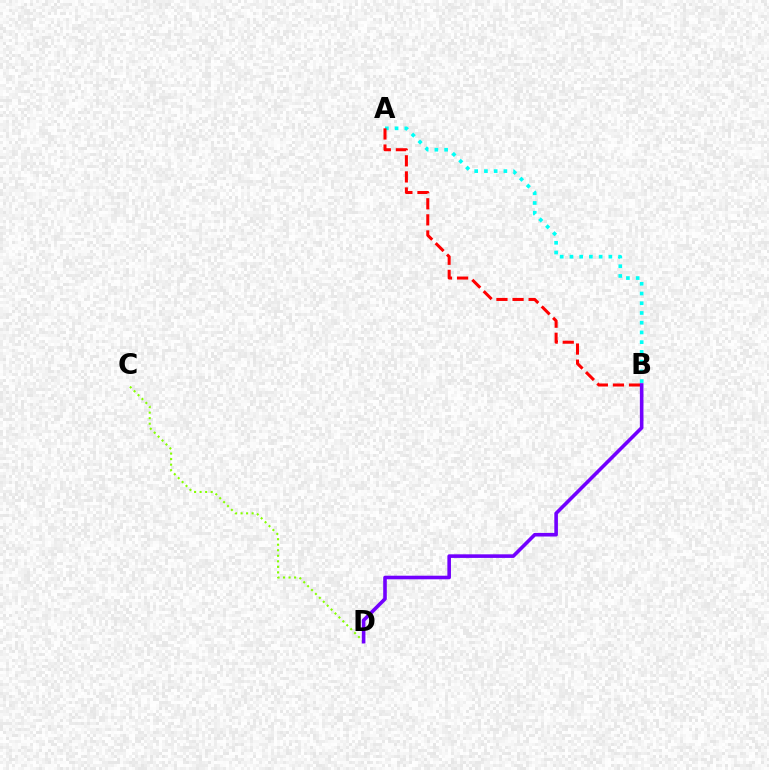{('A', 'B'): [{'color': '#00fff6', 'line_style': 'dotted', 'thickness': 2.64}, {'color': '#ff0000', 'line_style': 'dashed', 'thickness': 2.19}], ('C', 'D'): [{'color': '#84ff00', 'line_style': 'dotted', 'thickness': 1.5}], ('B', 'D'): [{'color': '#7200ff', 'line_style': 'solid', 'thickness': 2.58}]}